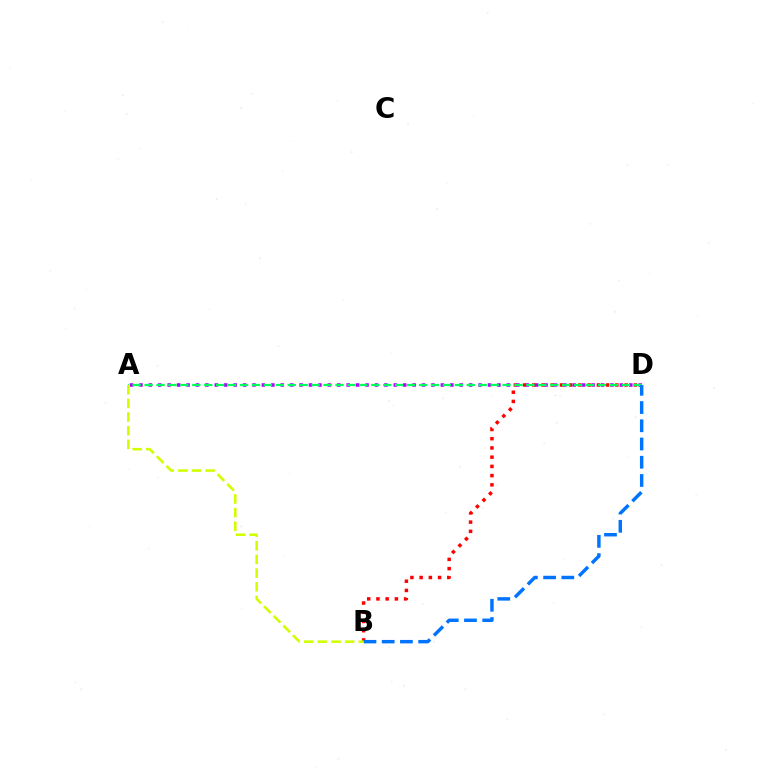{('B', 'D'): [{'color': '#ff0000', 'line_style': 'dotted', 'thickness': 2.51}, {'color': '#0074ff', 'line_style': 'dashed', 'thickness': 2.48}], ('A', 'D'): [{'color': '#b900ff', 'line_style': 'dotted', 'thickness': 2.56}, {'color': '#00ff5c', 'line_style': 'dashed', 'thickness': 1.62}], ('A', 'B'): [{'color': '#d1ff00', 'line_style': 'dashed', 'thickness': 1.85}]}